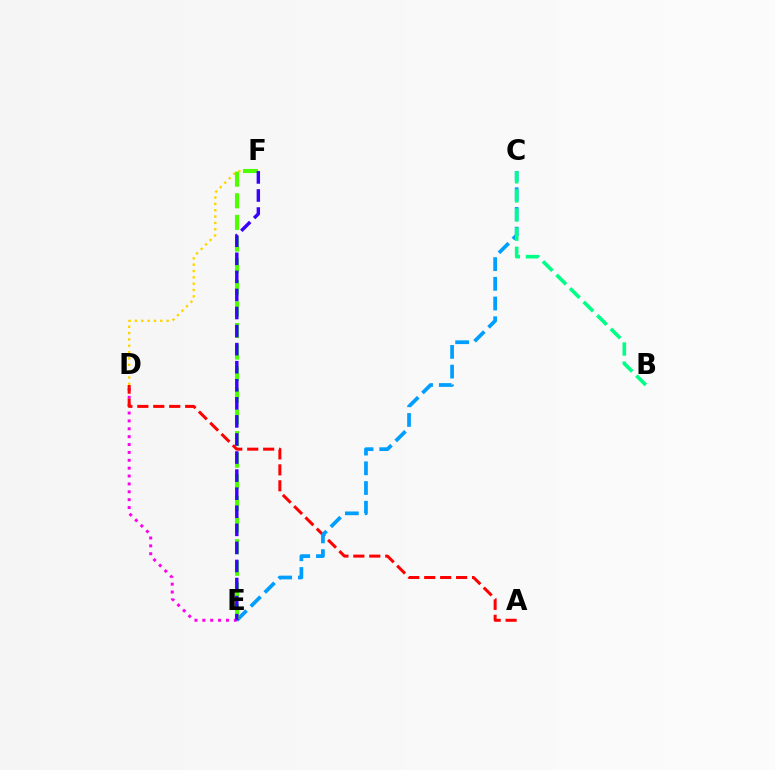{('D', 'E'): [{'color': '#ff00ed', 'line_style': 'dotted', 'thickness': 2.14}], ('D', 'F'): [{'color': '#ffd500', 'line_style': 'dotted', 'thickness': 1.72}], ('A', 'D'): [{'color': '#ff0000', 'line_style': 'dashed', 'thickness': 2.17}], ('C', 'E'): [{'color': '#009eff', 'line_style': 'dashed', 'thickness': 2.68}], ('B', 'C'): [{'color': '#00ff86', 'line_style': 'dashed', 'thickness': 2.6}], ('E', 'F'): [{'color': '#4fff00', 'line_style': 'dashed', 'thickness': 2.94}, {'color': '#3700ff', 'line_style': 'dashed', 'thickness': 2.45}]}